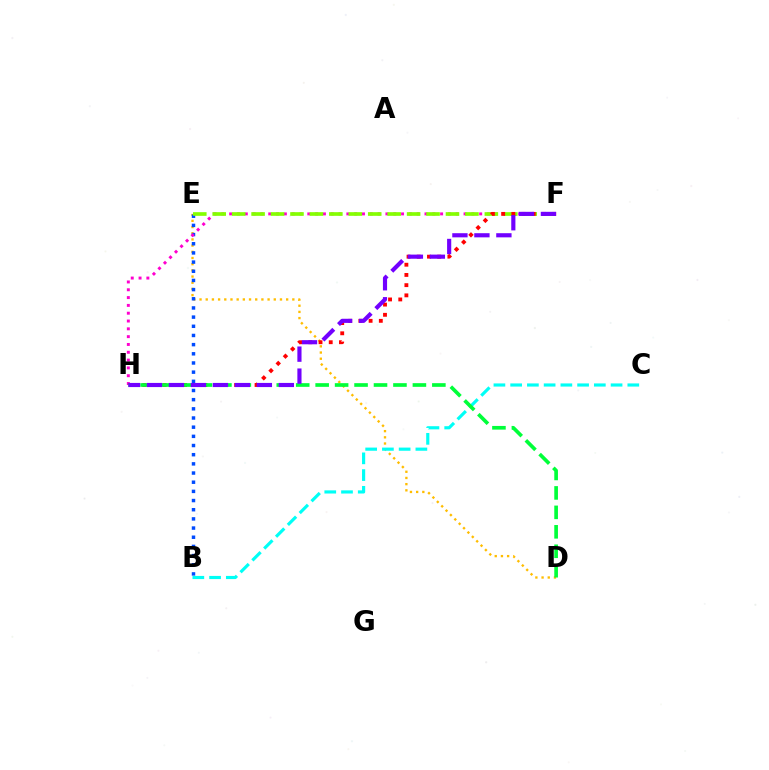{('D', 'E'): [{'color': '#ffbd00', 'line_style': 'dotted', 'thickness': 1.68}], ('B', 'E'): [{'color': '#004bff', 'line_style': 'dotted', 'thickness': 2.49}], ('F', 'H'): [{'color': '#ff00cf', 'line_style': 'dotted', 'thickness': 2.12}, {'color': '#ff0000', 'line_style': 'dotted', 'thickness': 2.77}, {'color': '#7200ff', 'line_style': 'dashed', 'thickness': 2.99}], ('E', 'F'): [{'color': '#84ff00', 'line_style': 'dashed', 'thickness': 2.64}], ('B', 'C'): [{'color': '#00fff6', 'line_style': 'dashed', 'thickness': 2.27}], ('D', 'H'): [{'color': '#00ff39', 'line_style': 'dashed', 'thickness': 2.64}]}